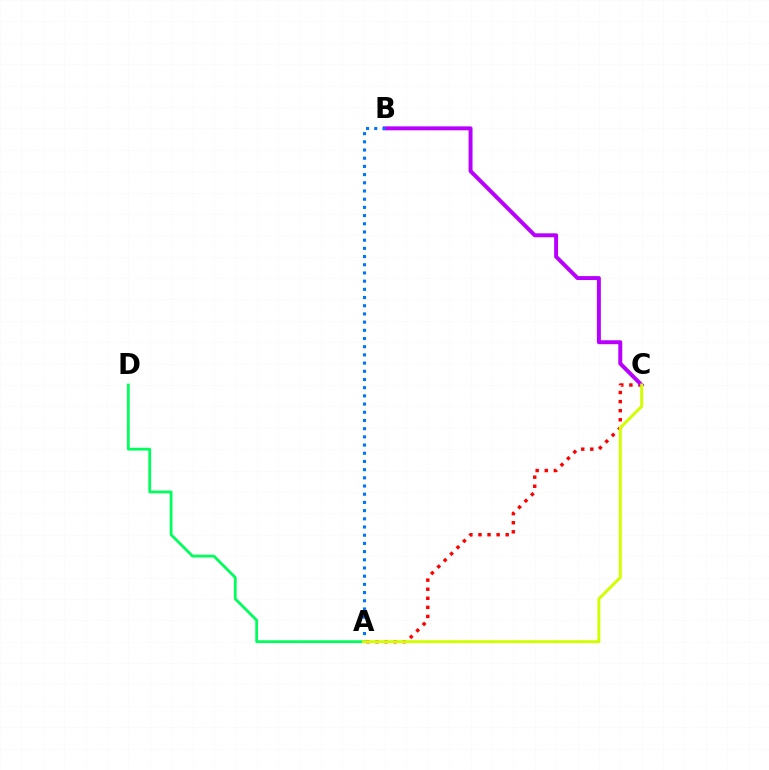{('A', 'D'): [{'color': '#00ff5c', 'line_style': 'solid', 'thickness': 2.01}], ('A', 'C'): [{'color': '#ff0000', 'line_style': 'dotted', 'thickness': 2.46}, {'color': '#d1ff00', 'line_style': 'solid', 'thickness': 2.13}], ('B', 'C'): [{'color': '#b900ff', 'line_style': 'solid', 'thickness': 2.84}], ('A', 'B'): [{'color': '#0074ff', 'line_style': 'dotted', 'thickness': 2.23}]}